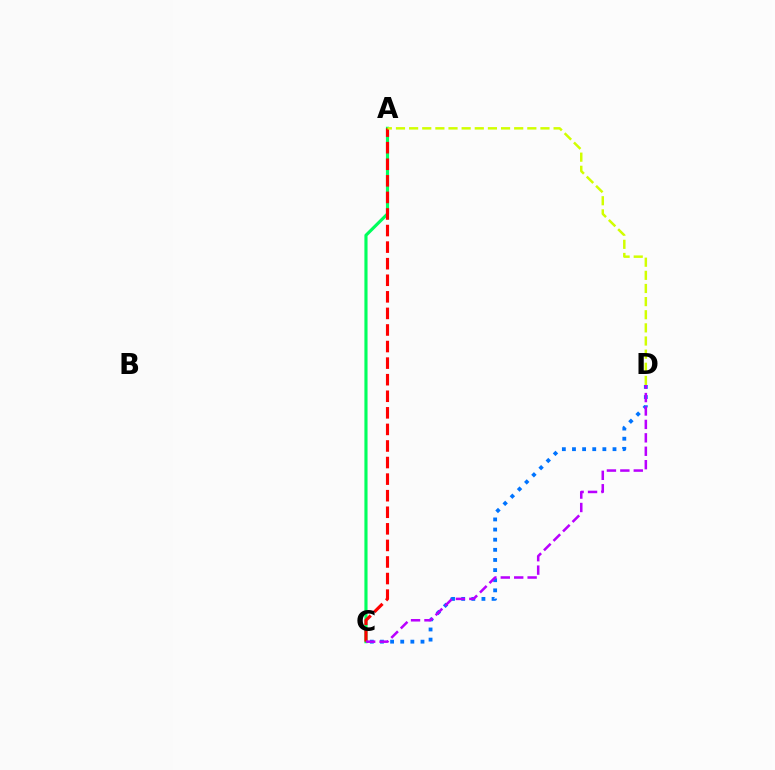{('C', 'D'): [{'color': '#0074ff', 'line_style': 'dotted', 'thickness': 2.75}, {'color': '#b900ff', 'line_style': 'dashed', 'thickness': 1.82}], ('A', 'C'): [{'color': '#00ff5c', 'line_style': 'solid', 'thickness': 2.26}, {'color': '#ff0000', 'line_style': 'dashed', 'thickness': 2.25}], ('A', 'D'): [{'color': '#d1ff00', 'line_style': 'dashed', 'thickness': 1.78}]}